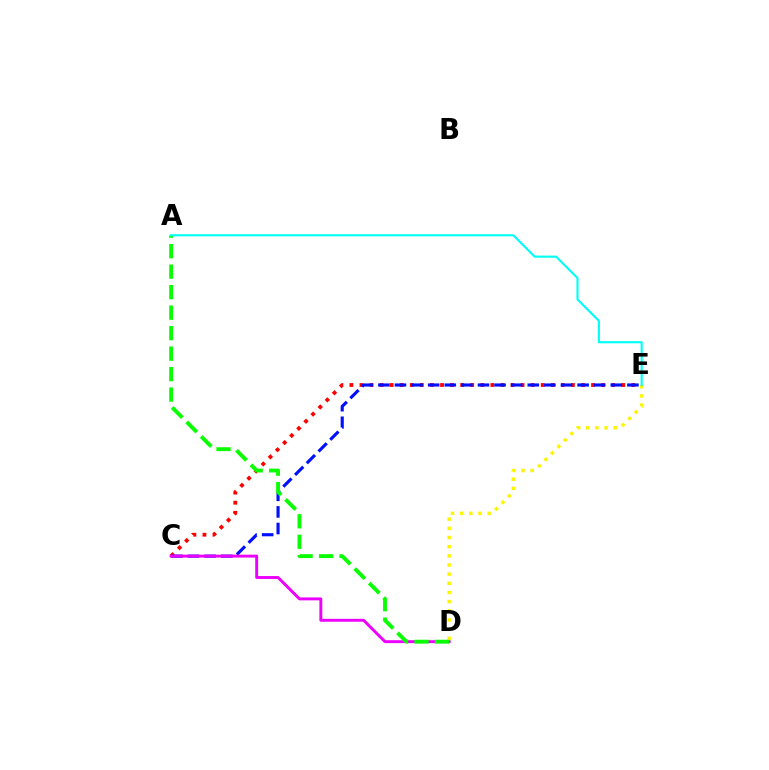{('C', 'E'): [{'color': '#ff0000', 'line_style': 'dotted', 'thickness': 2.74}, {'color': '#0010ff', 'line_style': 'dashed', 'thickness': 2.26}], ('C', 'D'): [{'color': '#ee00ff', 'line_style': 'solid', 'thickness': 2.1}], ('D', 'E'): [{'color': '#fcf500', 'line_style': 'dotted', 'thickness': 2.49}], ('A', 'D'): [{'color': '#08ff00', 'line_style': 'dashed', 'thickness': 2.78}], ('A', 'E'): [{'color': '#00fff6', 'line_style': 'solid', 'thickness': 1.53}]}